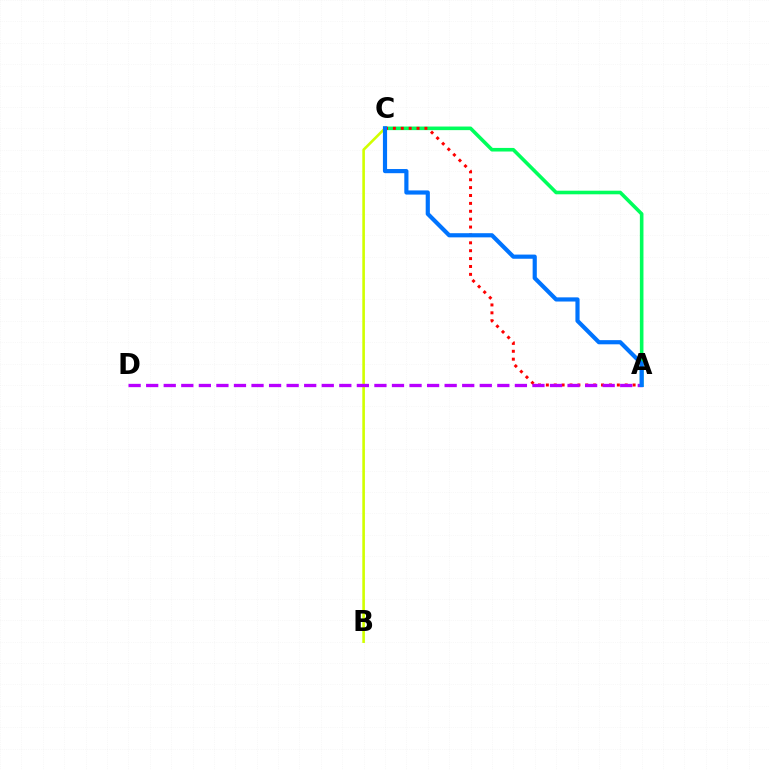{('A', 'C'): [{'color': '#00ff5c', 'line_style': 'solid', 'thickness': 2.59}, {'color': '#ff0000', 'line_style': 'dotted', 'thickness': 2.14}, {'color': '#0074ff', 'line_style': 'solid', 'thickness': 3.0}], ('B', 'C'): [{'color': '#d1ff00', 'line_style': 'solid', 'thickness': 1.88}], ('A', 'D'): [{'color': '#b900ff', 'line_style': 'dashed', 'thickness': 2.39}]}